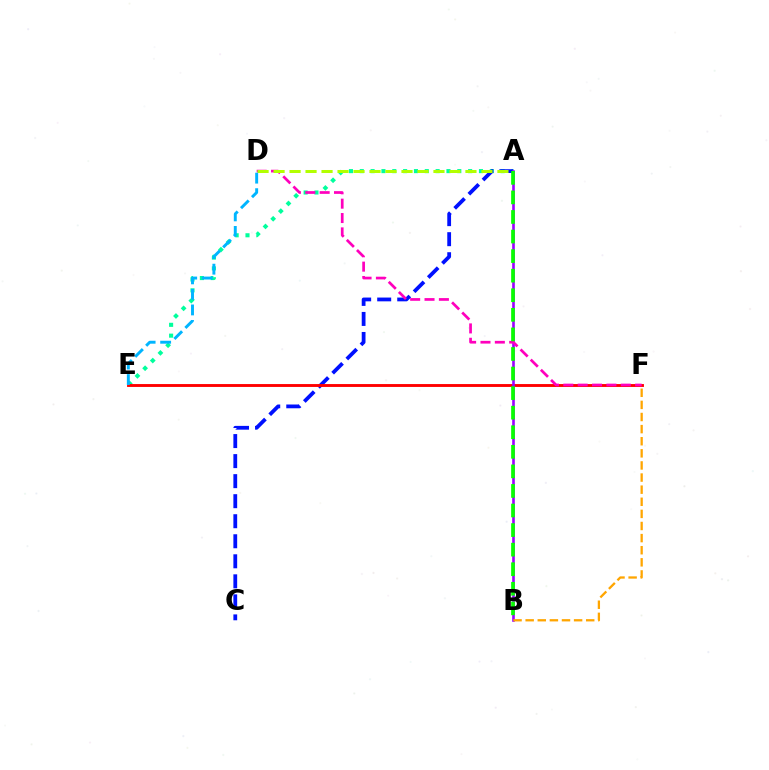{('A', 'E'): [{'color': '#00ff9d', 'line_style': 'dotted', 'thickness': 2.94}], ('A', 'C'): [{'color': '#0010ff', 'line_style': 'dashed', 'thickness': 2.72}], ('E', 'F'): [{'color': '#ff0000', 'line_style': 'solid', 'thickness': 2.07}], ('A', 'B'): [{'color': '#9b00ff', 'line_style': 'solid', 'thickness': 1.89}, {'color': '#08ff00', 'line_style': 'dashed', 'thickness': 2.66}], ('D', 'F'): [{'color': '#ff00bd', 'line_style': 'dashed', 'thickness': 1.95}], ('A', 'D'): [{'color': '#b3ff00', 'line_style': 'dashed', 'thickness': 2.17}], ('D', 'E'): [{'color': '#00b5ff', 'line_style': 'dashed', 'thickness': 2.11}], ('B', 'F'): [{'color': '#ffa500', 'line_style': 'dashed', 'thickness': 1.65}]}